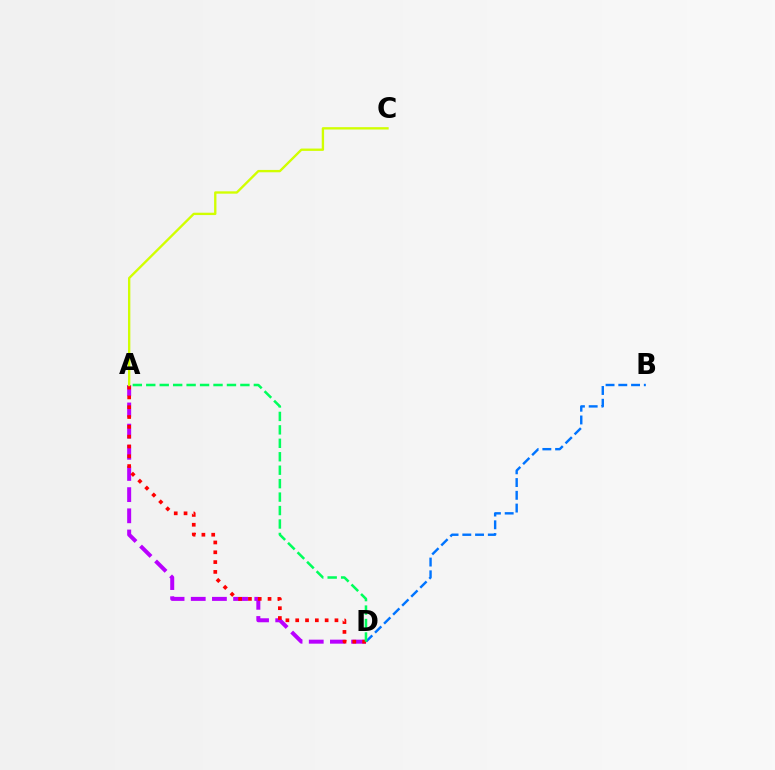{('A', 'D'): [{'color': '#b900ff', 'line_style': 'dashed', 'thickness': 2.88}, {'color': '#ff0000', 'line_style': 'dotted', 'thickness': 2.67}, {'color': '#00ff5c', 'line_style': 'dashed', 'thickness': 1.83}], ('B', 'D'): [{'color': '#0074ff', 'line_style': 'dashed', 'thickness': 1.73}], ('A', 'C'): [{'color': '#d1ff00', 'line_style': 'solid', 'thickness': 1.69}]}